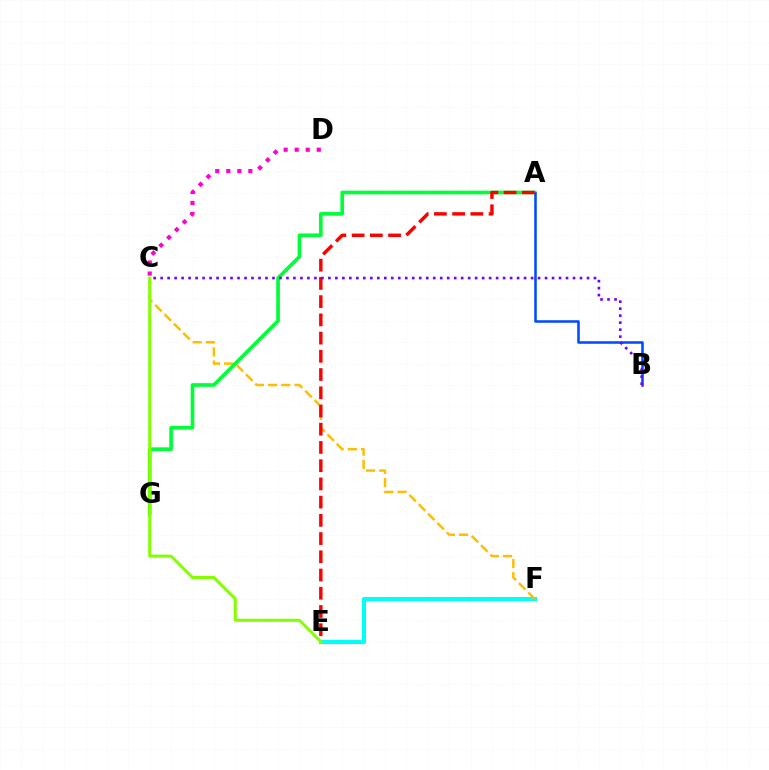{('E', 'F'): [{'color': '#00fff6', 'line_style': 'solid', 'thickness': 2.94}], ('C', 'F'): [{'color': '#ffbd00', 'line_style': 'dashed', 'thickness': 1.79}], ('A', 'G'): [{'color': '#00ff39', 'line_style': 'solid', 'thickness': 2.64}], ('A', 'B'): [{'color': '#004bff', 'line_style': 'solid', 'thickness': 1.84}], ('A', 'E'): [{'color': '#ff0000', 'line_style': 'dashed', 'thickness': 2.48}], ('C', 'D'): [{'color': '#ff00cf', 'line_style': 'dotted', 'thickness': 3.0}], ('C', 'E'): [{'color': '#84ff00', 'line_style': 'solid', 'thickness': 2.19}], ('B', 'C'): [{'color': '#7200ff', 'line_style': 'dotted', 'thickness': 1.9}]}